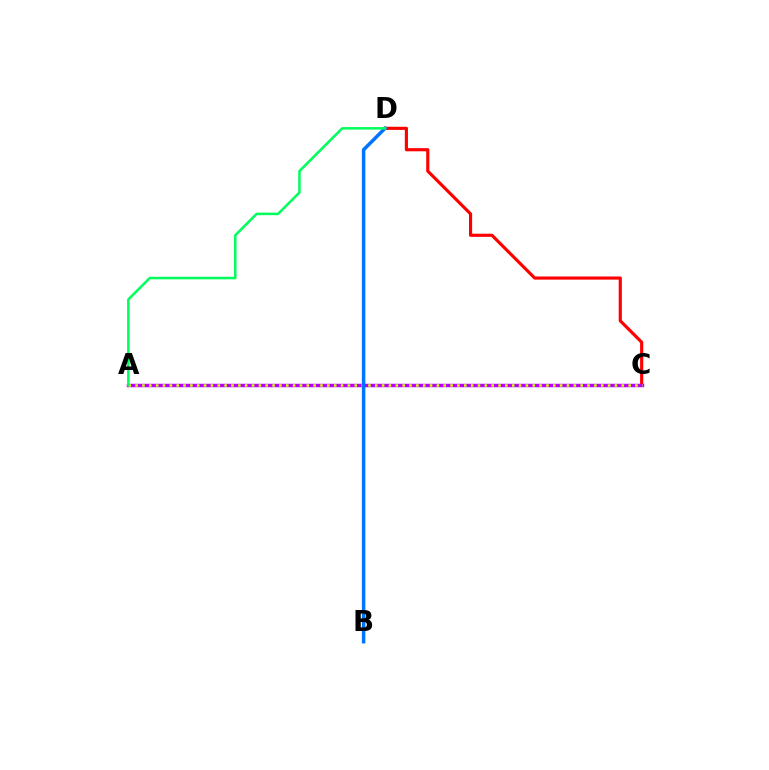{('C', 'D'): [{'color': '#ff0000', 'line_style': 'solid', 'thickness': 2.27}], ('A', 'C'): [{'color': '#b900ff', 'line_style': 'solid', 'thickness': 2.5}, {'color': '#d1ff00', 'line_style': 'dotted', 'thickness': 1.86}], ('B', 'D'): [{'color': '#0074ff', 'line_style': 'solid', 'thickness': 2.52}], ('A', 'D'): [{'color': '#00ff5c', 'line_style': 'solid', 'thickness': 1.81}]}